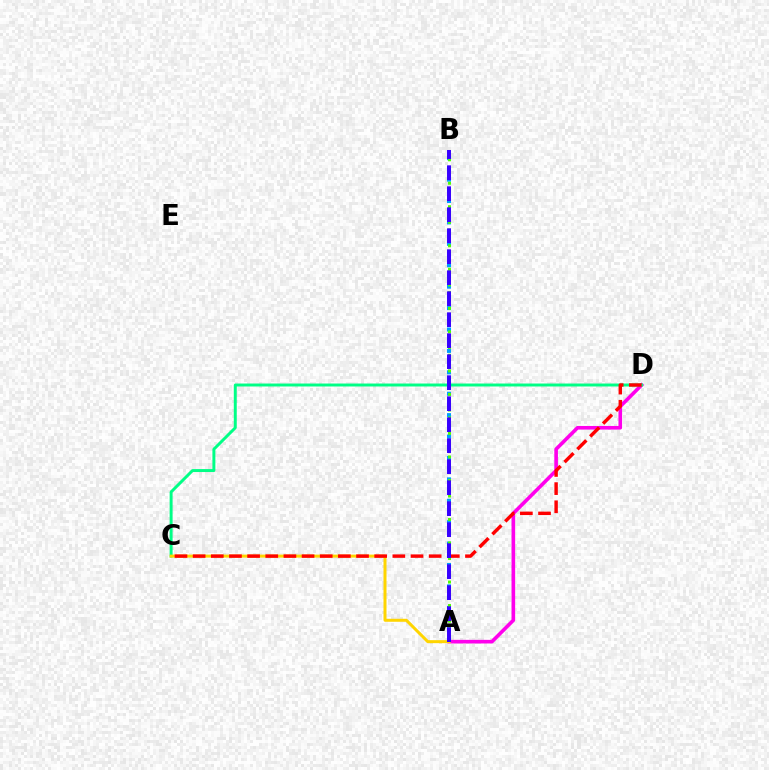{('A', 'D'): [{'color': '#ff00ed', 'line_style': 'solid', 'thickness': 2.61}], ('C', 'D'): [{'color': '#00ff86', 'line_style': 'solid', 'thickness': 2.13}, {'color': '#ff0000', 'line_style': 'dashed', 'thickness': 2.47}], ('A', 'C'): [{'color': '#ffd500', 'line_style': 'solid', 'thickness': 2.16}], ('A', 'B'): [{'color': '#009eff', 'line_style': 'dotted', 'thickness': 2.91}, {'color': '#4fff00', 'line_style': 'dotted', 'thickness': 2.12}, {'color': '#3700ff', 'line_style': 'dashed', 'thickness': 2.85}]}